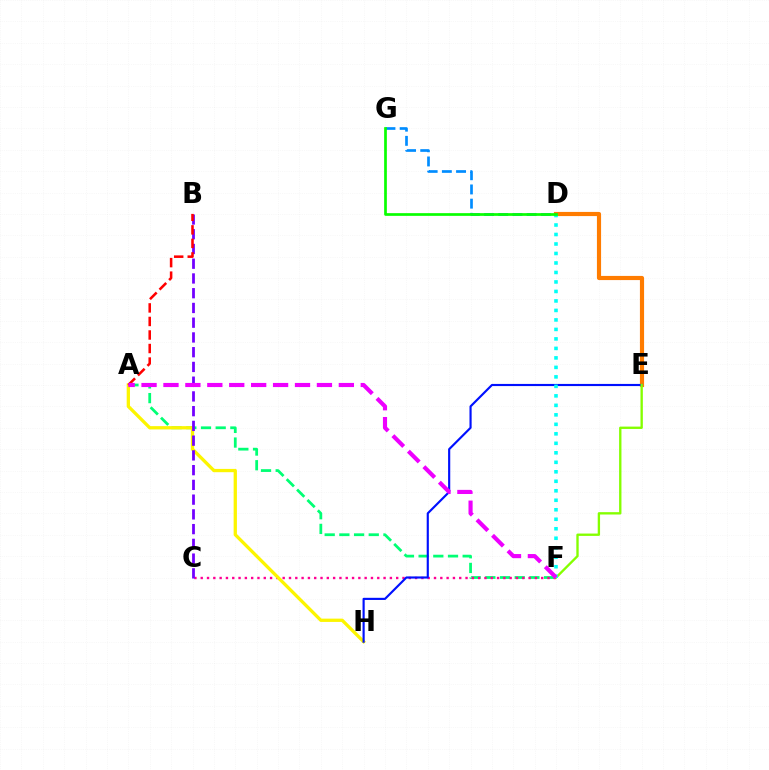{('D', 'E'): [{'color': '#ff7c00', 'line_style': 'solid', 'thickness': 2.99}], ('A', 'F'): [{'color': '#00ff74', 'line_style': 'dashed', 'thickness': 1.99}, {'color': '#ee00ff', 'line_style': 'dashed', 'thickness': 2.98}], ('D', 'G'): [{'color': '#008cff', 'line_style': 'dashed', 'thickness': 1.93}, {'color': '#08ff00', 'line_style': 'solid', 'thickness': 1.95}], ('C', 'F'): [{'color': '#ff0094', 'line_style': 'dotted', 'thickness': 1.71}], ('A', 'H'): [{'color': '#fcf500', 'line_style': 'solid', 'thickness': 2.37}], ('B', 'C'): [{'color': '#7200ff', 'line_style': 'dashed', 'thickness': 2.0}], ('E', 'H'): [{'color': '#0010ff', 'line_style': 'solid', 'thickness': 1.55}], ('E', 'F'): [{'color': '#84ff00', 'line_style': 'solid', 'thickness': 1.69}], ('A', 'B'): [{'color': '#ff0000', 'line_style': 'dashed', 'thickness': 1.84}], ('D', 'F'): [{'color': '#00fff6', 'line_style': 'dotted', 'thickness': 2.58}]}